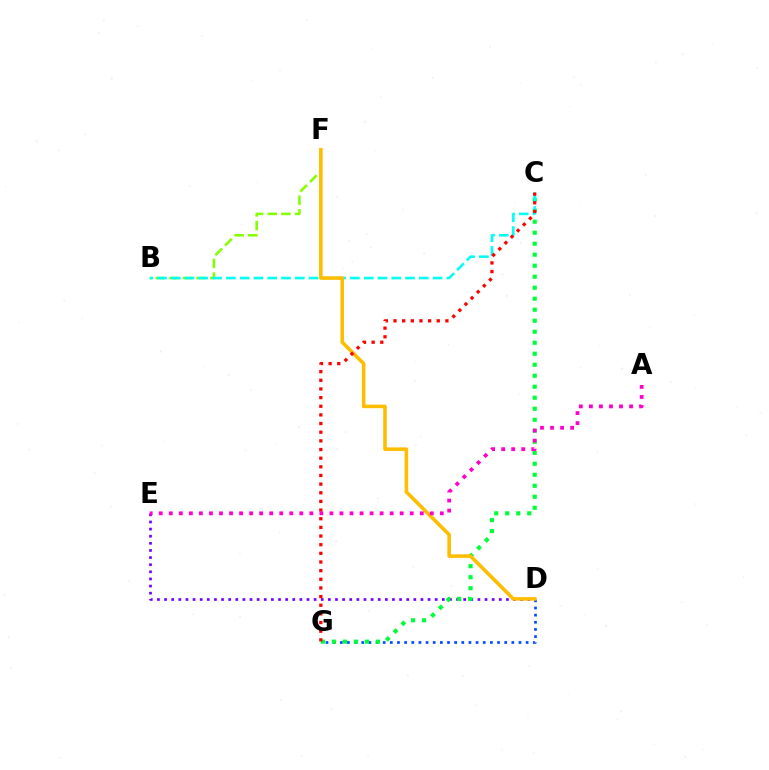{('B', 'F'): [{'color': '#84ff00', 'line_style': 'dashed', 'thickness': 1.85}], ('D', 'E'): [{'color': '#7200ff', 'line_style': 'dotted', 'thickness': 1.94}], ('D', 'G'): [{'color': '#004bff', 'line_style': 'dotted', 'thickness': 1.94}], ('C', 'G'): [{'color': '#00ff39', 'line_style': 'dotted', 'thickness': 2.99}, {'color': '#ff0000', 'line_style': 'dotted', 'thickness': 2.35}], ('B', 'C'): [{'color': '#00fff6', 'line_style': 'dashed', 'thickness': 1.87}], ('D', 'F'): [{'color': '#ffbd00', 'line_style': 'solid', 'thickness': 2.58}], ('A', 'E'): [{'color': '#ff00cf', 'line_style': 'dotted', 'thickness': 2.73}]}